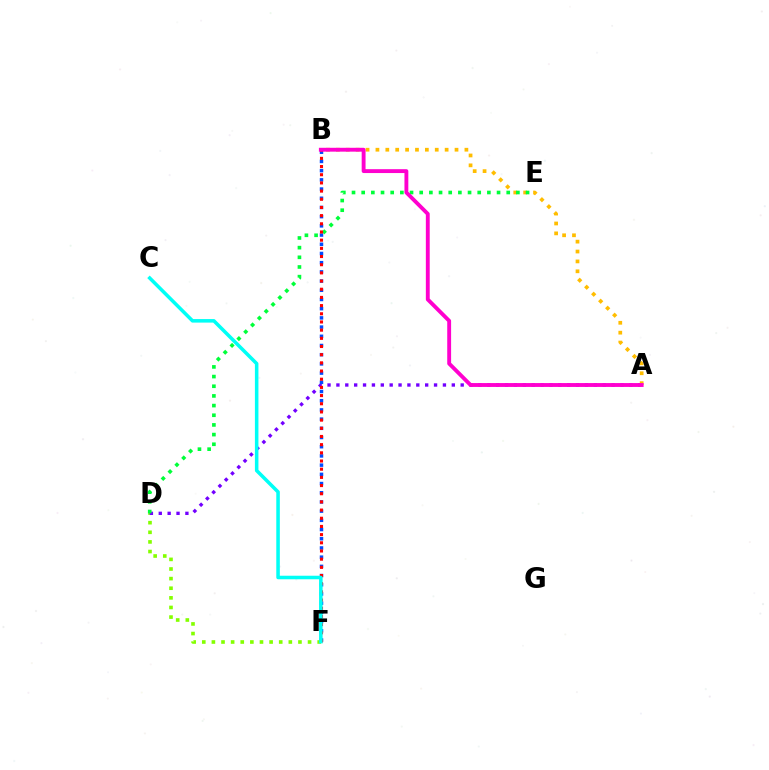{('D', 'F'): [{'color': '#84ff00', 'line_style': 'dotted', 'thickness': 2.61}], ('A', 'D'): [{'color': '#7200ff', 'line_style': 'dotted', 'thickness': 2.41}], ('A', 'B'): [{'color': '#ffbd00', 'line_style': 'dotted', 'thickness': 2.69}, {'color': '#ff00cf', 'line_style': 'solid', 'thickness': 2.79}], ('B', 'F'): [{'color': '#004bff', 'line_style': 'dotted', 'thickness': 2.5}, {'color': '#ff0000', 'line_style': 'dotted', 'thickness': 2.22}], ('D', 'E'): [{'color': '#00ff39', 'line_style': 'dotted', 'thickness': 2.63}], ('C', 'F'): [{'color': '#00fff6', 'line_style': 'solid', 'thickness': 2.55}]}